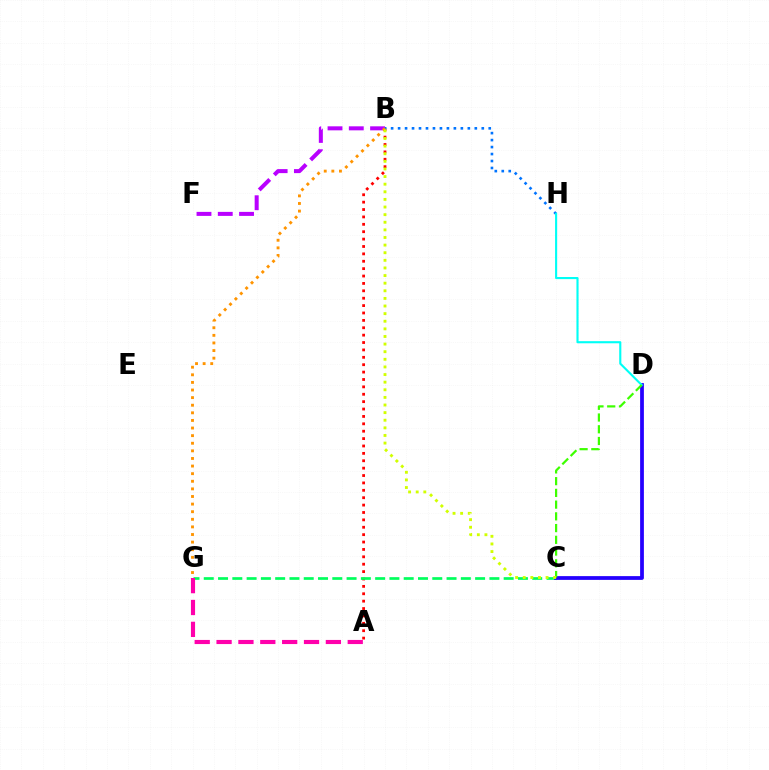{('A', 'B'): [{'color': '#ff0000', 'line_style': 'dotted', 'thickness': 2.01}], ('B', 'F'): [{'color': '#b900ff', 'line_style': 'dashed', 'thickness': 2.89}], ('C', 'G'): [{'color': '#00ff5c', 'line_style': 'dashed', 'thickness': 1.94}], ('B', 'H'): [{'color': '#0074ff', 'line_style': 'dotted', 'thickness': 1.89}], ('C', 'D'): [{'color': '#2500ff', 'line_style': 'solid', 'thickness': 2.71}, {'color': '#3dff00', 'line_style': 'dashed', 'thickness': 1.59}], ('D', 'H'): [{'color': '#00fff6', 'line_style': 'solid', 'thickness': 1.52}], ('B', 'G'): [{'color': '#ff9400', 'line_style': 'dotted', 'thickness': 2.07}], ('A', 'G'): [{'color': '#ff00ac', 'line_style': 'dashed', 'thickness': 2.97}], ('B', 'C'): [{'color': '#d1ff00', 'line_style': 'dotted', 'thickness': 2.07}]}